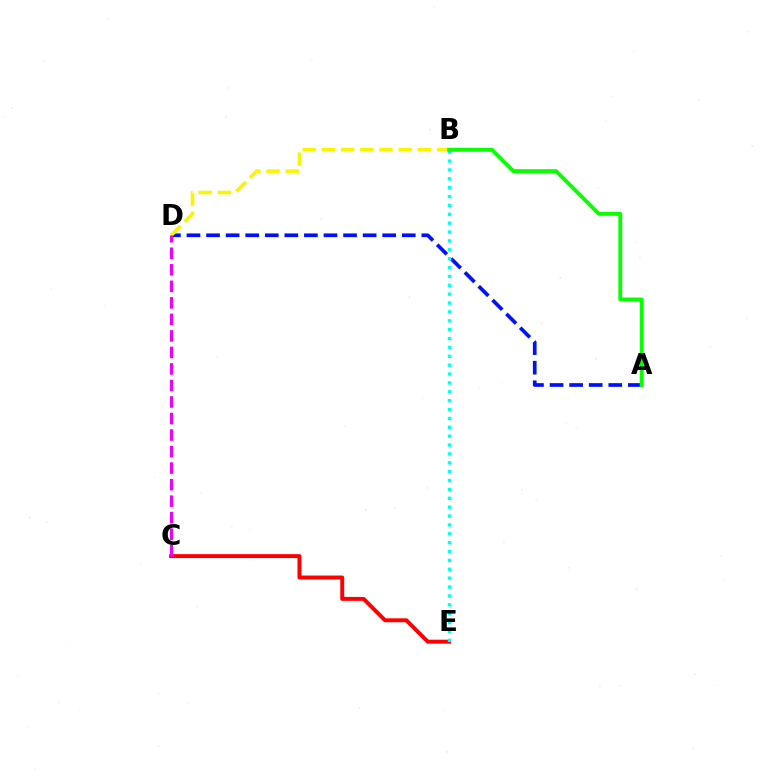{('A', 'D'): [{'color': '#0010ff', 'line_style': 'dashed', 'thickness': 2.66}], ('B', 'D'): [{'color': '#fcf500', 'line_style': 'dashed', 'thickness': 2.61}], ('C', 'E'): [{'color': '#ff0000', 'line_style': 'solid', 'thickness': 2.84}], ('B', 'E'): [{'color': '#00fff6', 'line_style': 'dotted', 'thickness': 2.41}], ('A', 'B'): [{'color': '#08ff00', 'line_style': 'solid', 'thickness': 2.77}], ('C', 'D'): [{'color': '#ee00ff', 'line_style': 'dashed', 'thickness': 2.24}]}